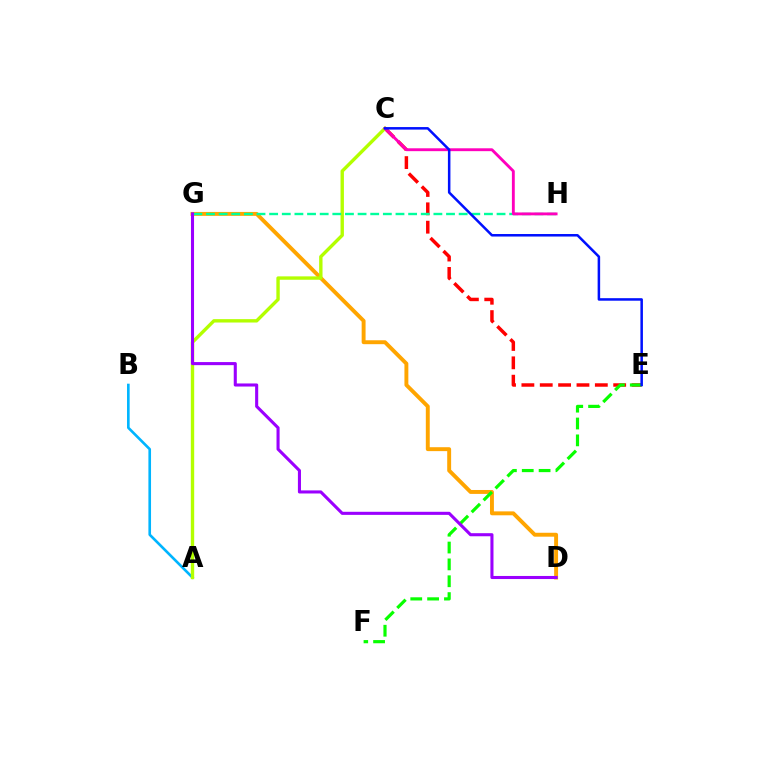{('C', 'E'): [{'color': '#ff0000', 'line_style': 'dashed', 'thickness': 2.49}, {'color': '#0010ff', 'line_style': 'solid', 'thickness': 1.81}], ('D', 'G'): [{'color': '#ffa500', 'line_style': 'solid', 'thickness': 2.82}, {'color': '#9b00ff', 'line_style': 'solid', 'thickness': 2.22}], ('E', 'F'): [{'color': '#08ff00', 'line_style': 'dashed', 'thickness': 2.29}], ('A', 'B'): [{'color': '#00b5ff', 'line_style': 'solid', 'thickness': 1.9}], ('A', 'C'): [{'color': '#b3ff00', 'line_style': 'solid', 'thickness': 2.43}], ('G', 'H'): [{'color': '#00ff9d', 'line_style': 'dashed', 'thickness': 1.72}], ('C', 'H'): [{'color': '#ff00bd', 'line_style': 'solid', 'thickness': 2.06}]}